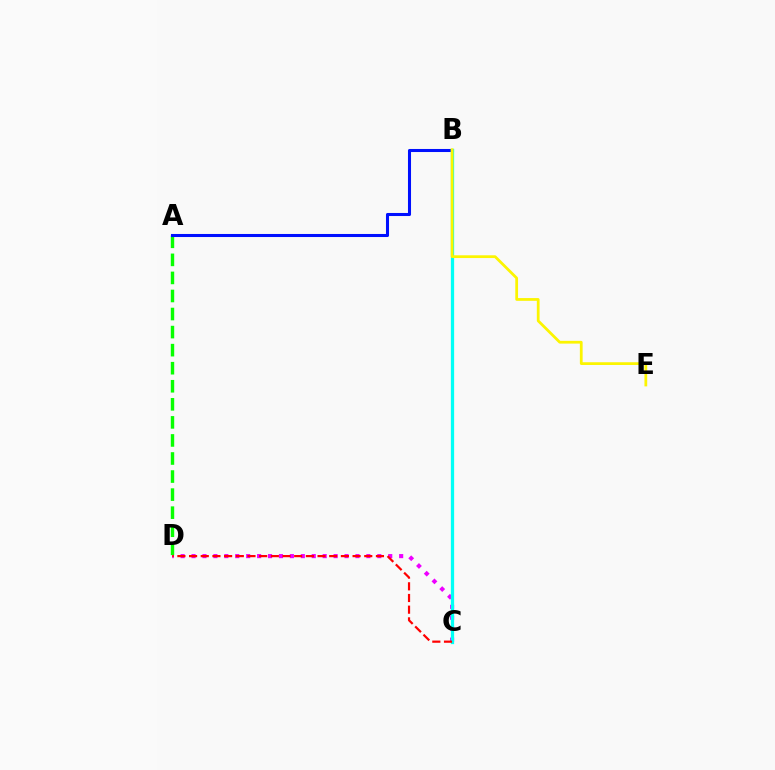{('C', 'D'): [{'color': '#ee00ff', 'line_style': 'dotted', 'thickness': 2.97}, {'color': '#ff0000', 'line_style': 'dashed', 'thickness': 1.59}], ('A', 'D'): [{'color': '#08ff00', 'line_style': 'dashed', 'thickness': 2.45}], ('A', 'B'): [{'color': '#0010ff', 'line_style': 'solid', 'thickness': 2.2}], ('B', 'C'): [{'color': '#00fff6', 'line_style': 'solid', 'thickness': 2.34}], ('B', 'E'): [{'color': '#fcf500', 'line_style': 'solid', 'thickness': 1.99}]}